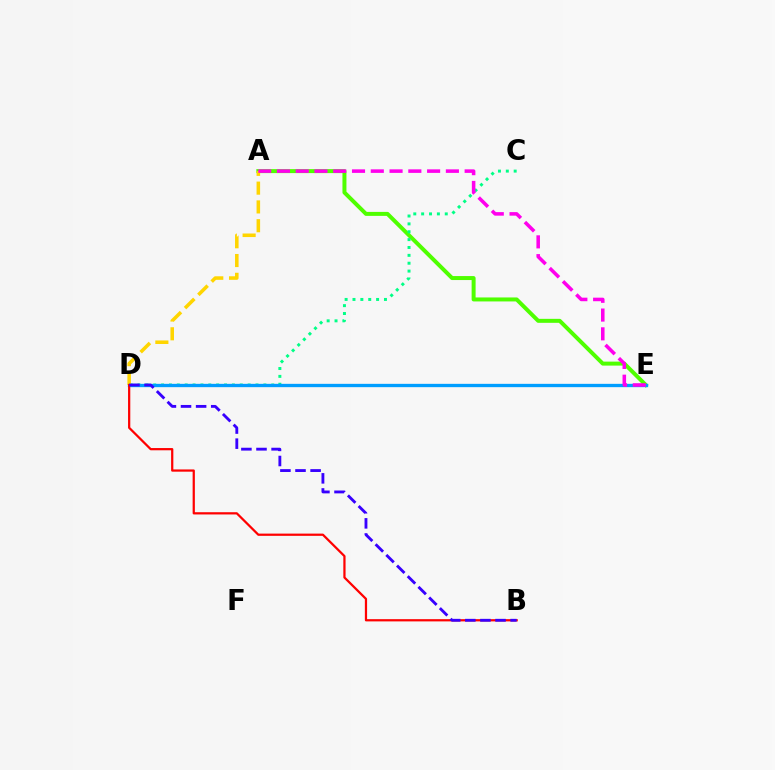{('A', 'E'): [{'color': '#4fff00', 'line_style': 'solid', 'thickness': 2.87}, {'color': '#ff00ed', 'line_style': 'dashed', 'thickness': 2.55}], ('C', 'D'): [{'color': '#00ff86', 'line_style': 'dotted', 'thickness': 2.14}], ('D', 'E'): [{'color': '#009eff', 'line_style': 'solid', 'thickness': 2.4}], ('A', 'D'): [{'color': '#ffd500', 'line_style': 'dashed', 'thickness': 2.55}], ('B', 'D'): [{'color': '#ff0000', 'line_style': 'solid', 'thickness': 1.61}, {'color': '#3700ff', 'line_style': 'dashed', 'thickness': 2.05}]}